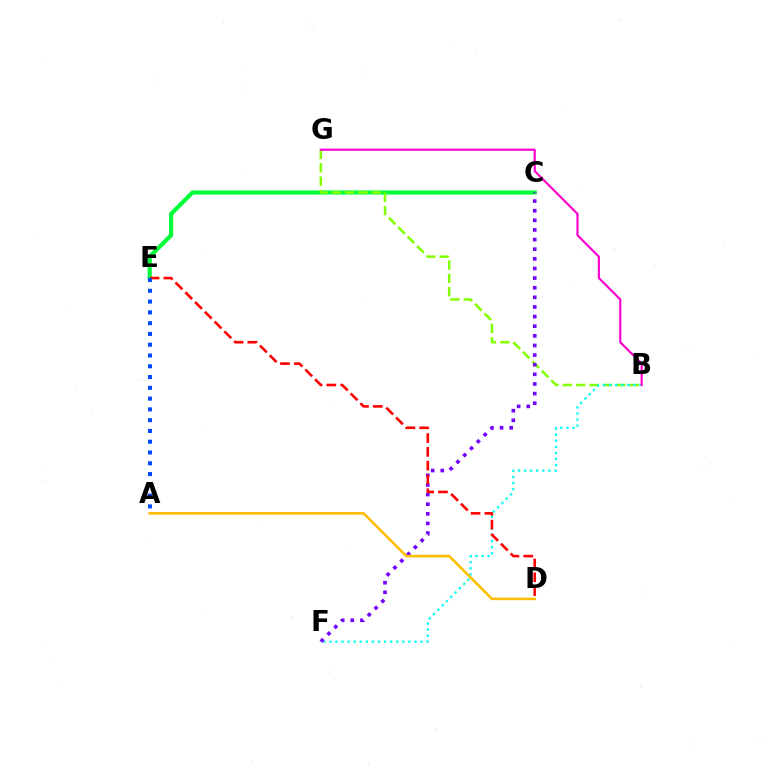{('C', 'E'): [{'color': '#00ff39', 'line_style': 'solid', 'thickness': 2.99}], ('B', 'G'): [{'color': '#84ff00', 'line_style': 'dashed', 'thickness': 1.82}, {'color': '#ff00cf', 'line_style': 'solid', 'thickness': 1.55}], ('B', 'F'): [{'color': '#00fff6', 'line_style': 'dotted', 'thickness': 1.65}], ('C', 'F'): [{'color': '#7200ff', 'line_style': 'dotted', 'thickness': 2.62}], ('A', 'D'): [{'color': '#ffbd00', 'line_style': 'solid', 'thickness': 1.84}], ('D', 'E'): [{'color': '#ff0000', 'line_style': 'dashed', 'thickness': 1.88}], ('A', 'E'): [{'color': '#004bff', 'line_style': 'dotted', 'thickness': 2.93}]}